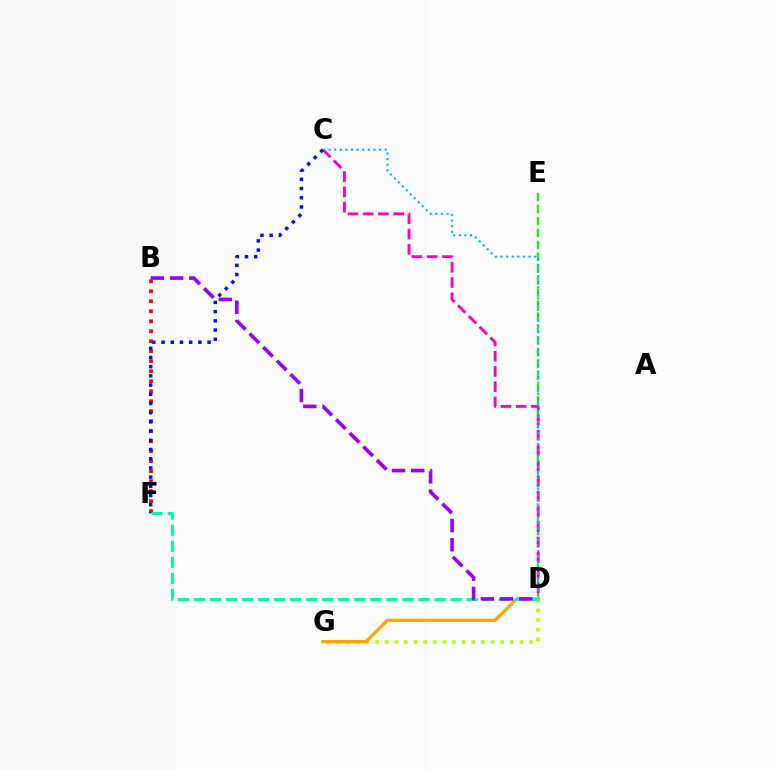{('B', 'F'): [{'color': '#ff0000', 'line_style': 'dotted', 'thickness': 2.72}], ('D', 'E'): [{'color': '#08ff00', 'line_style': 'dashed', 'thickness': 1.62}], ('C', 'D'): [{'color': '#ff00bd', 'line_style': 'dashed', 'thickness': 2.07}, {'color': '#00b5ff', 'line_style': 'dotted', 'thickness': 1.52}], ('D', 'G'): [{'color': '#b3ff00', 'line_style': 'dotted', 'thickness': 2.62}, {'color': '#ffa500', 'line_style': 'solid', 'thickness': 2.34}], ('C', 'F'): [{'color': '#0010ff', 'line_style': 'dotted', 'thickness': 2.5}], ('D', 'F'): [{'color': '#00ff9d', 'line_style': 'dashed', 'thickness': 2.18}], ('B', 'D'): [{'color': '#9b00ff', 'line_style': 'dashed', 'thickness': 2.61}]}